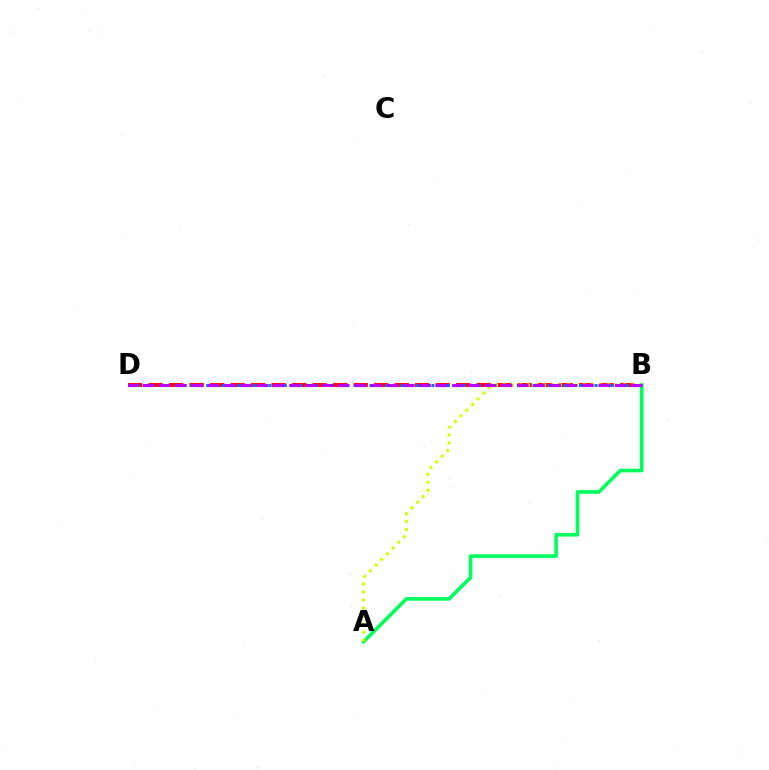{('B', 'D'): [{'color': '#ff0000', 'line_style': 'dashed', 'thickness': 2.79}, {'color': '#0074ff', 'line_style': 'dotted', 'thickness': 2.11}, {'color': '#b900ff', 'line_style': 'dashed', 'thickness': 2.21}], ('A', 'B'): [{'color': '#00ff5c', 'line_style': 'solid', 'thickness': 2.61}, {'color': '#d1ff00', 'line_style': 'dotted', 'thickness': 2.18}]}